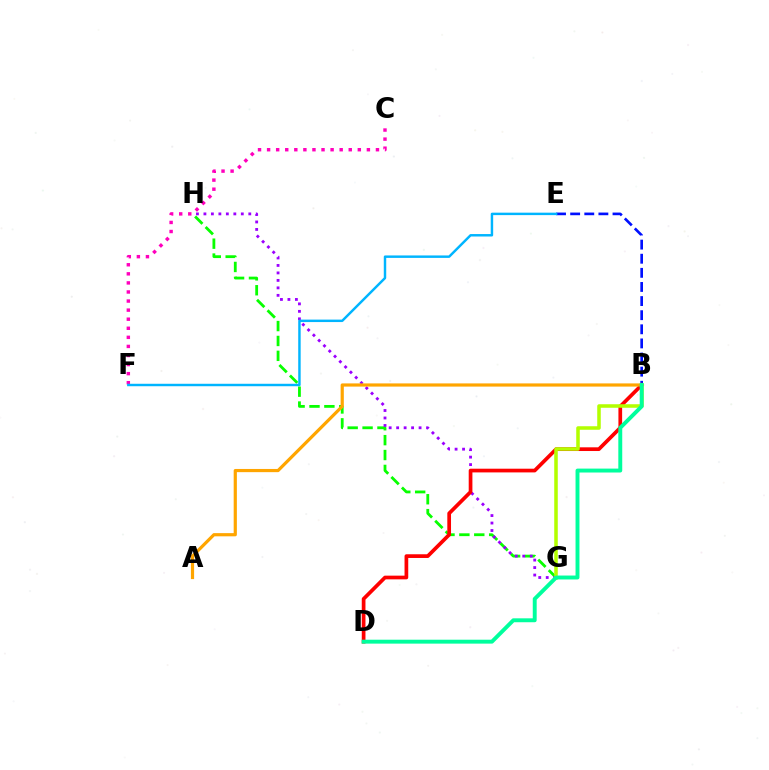{('G', 'H'): [{'color': '#08ff00', 'line_style': 'dashed', 'thickness': 2.02}, {'color': '#9b00ff', 'line_style': 'dotted', 'thickness': 2.03}], ('B', 'E'): [{'color': '#0010ff', 'line_style': 'dashed', 'thickness': 1.92}], ('B', 'D'): [{'color': '#ff0000', 'line_style': 'solid', 'thickness': 2.67}, {'color': '#00ff9d', 'line_style': 'solid', 'thickness': 2.82}], ('A', 'B'): [{'color': '#ffa500', 'line_style': 'solid', 'thickness': 2.3}], ('B', 'G'): [{'color': '#b3ff00', 'line_style': 'solid', 'thickness': 2.54}], ('C', 'F'): [{'color': '#ff00bd', 'line_style': 'dotted', 'thickness': 2.46}], ('E', 'F'): [{'color': '#00b5ff', 'line_style': 'solid', 'thickness': 1.77}]}